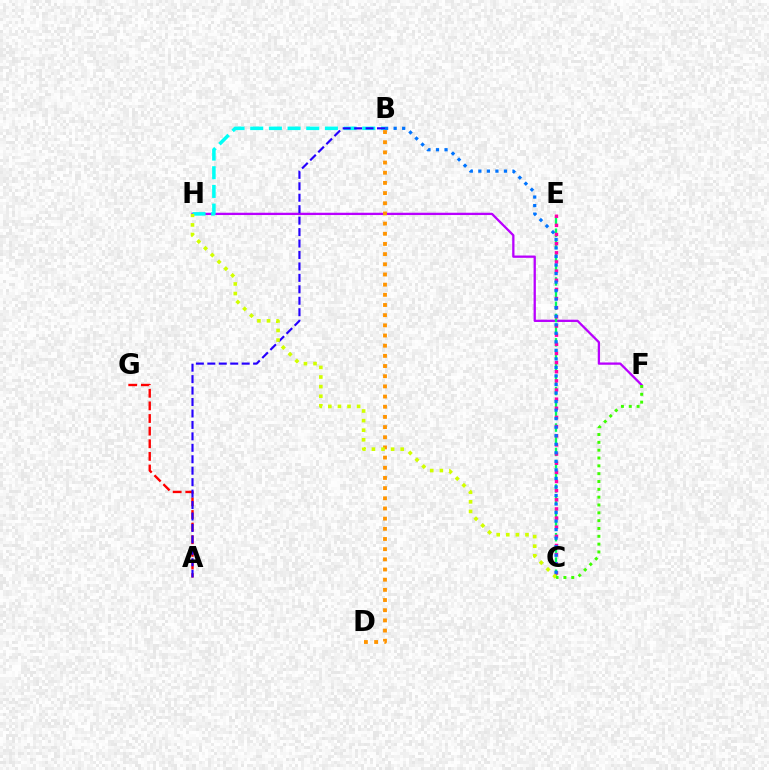{('A', 'G'): [{'color': '#ff0000', 'line_style': 'dashed', 'thickness': 1.71}], ('F', 'H'): [{'color': '#b900ff', 'line_style': 'solid', 'thickness': 1.65}], ('C', 'E'): [{'color': '#00ff5c', 'line_style': 'dashed', 'thickness': 1.65}, {'color': '#ff00ac', 'line_style': 'dotted', 'thickness': 2.49}], ('B', 'H'): [{'color': '#00fff6', 'line_style': 'dashed', 'thickness': 2.54}], ('A', 'B'): [{'color': '#2500ff', 'line_style': 'dashed', 'thickness': 1.56}], ('B', 'C'): [{'color': '#0074ff', 'line_style': 'dotted', 'thickness': 2.32}], ('B', 'D'): [{'color': '#ff9400', 'line_style': 'dotted', 'thickness': 2.76}], ('C', 'H'): [{'color': '#d1ff00', 'line_style': 'dotted', 'thickness': 2.61}], ('C', 'F'): [{'color': '#3dff00', 'line_style': 'dotted', 'thickness': 2.13}]}